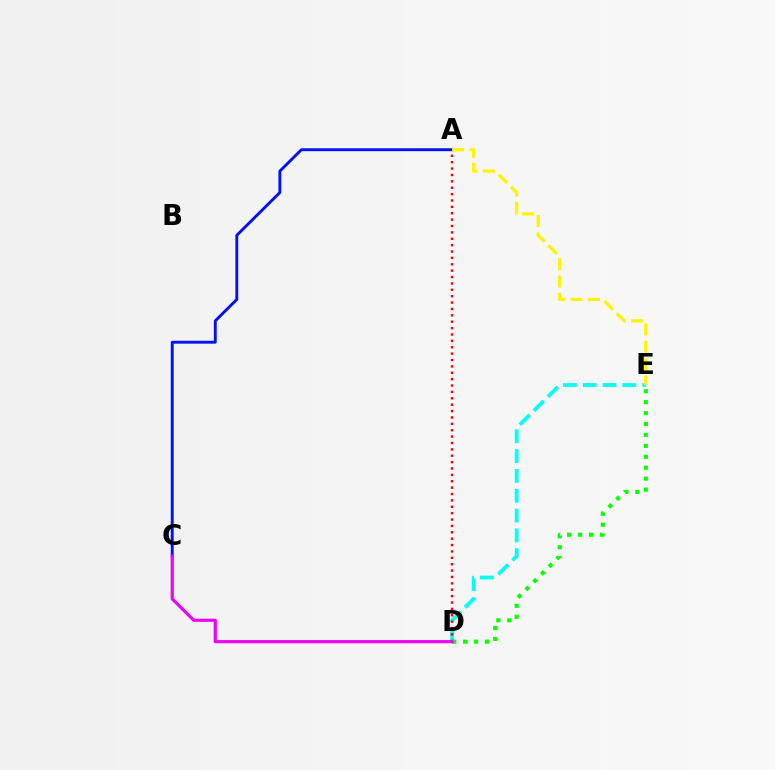{('D', 'E'): [{'color': '#00fff6', 'line_style': 'dashed', 'thickness': 2.69}, {'color': '#08ff00', 'line_style': 'dotted', 'thickness': 2.97}], ('A', 'D'): [{'color': '#ff0000', 'line_style': 'dotted', 'thickness': 1.73}], ('A', 'C'): [{'color': '#0010ff', 'line_style': 'solid', 'thickness': 2.08}], ('C', 'D'): [{'color': '#ee00ff', 'line_style': 'solid', 'thickness': 2.28}], ('A', 'E'): [{'color': '#fcf500', 'line_style': 'dashed', 'thickness': 2.36}]}